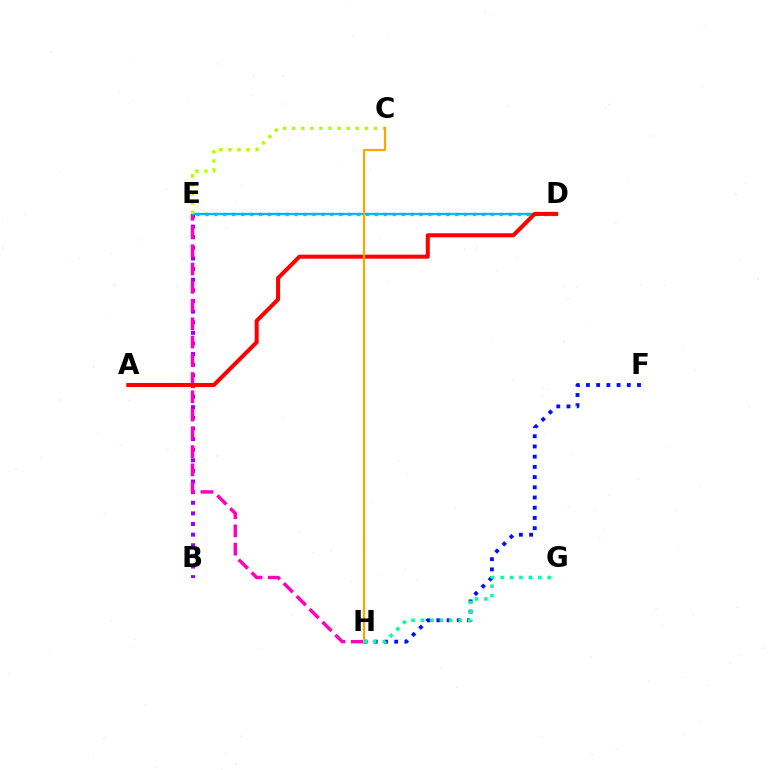{('B', 'E'): [{'color': '#9b00ff', 'line_style': 'dotted', 'thickness': 2.89}], ('D', 'E'): [{'color': '#08ff00', 'line_style': 'dotted', 'thickness': 2.42}, {'color': '#00b5ff', 'line_style': 'solid', 'thickness': 1.71}], ('E', 'H'): [{'color': '#ff00bd', 'line_style': 'dashed', 'thickness': 2.48}], ('C', 'E'): [{'color': '#b3ff00', 'line_style': 'dotted', 'thickness': 2.47}], ('F', 'H'): [{'color': '#0010ff', 'line_style': 'dotted', 'thickness': 2.77}], ('A', 'D'): [{'color': '#ff0000', 'line_style': 'solid', 'thickness': 2.91}], ('C', 'H'): [{'color': '#ffa500', 'line_style': 'solid', 'thickness': 1.59}], ('G', 'H'): [{'color': '#00ff9d', 'line_style': 'dotted', 'thickness': 2.56}]}